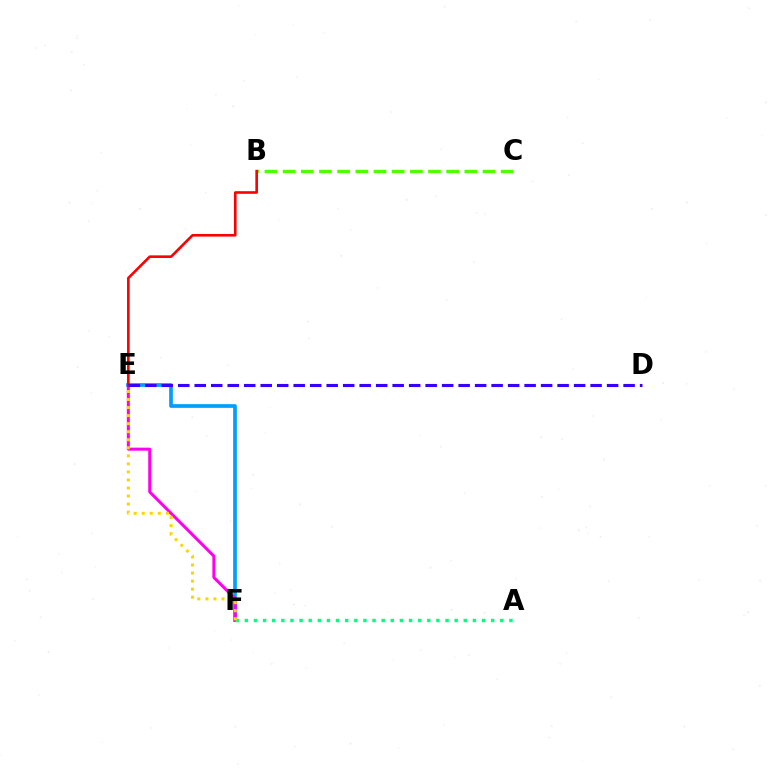{('B', 'C'): [{'color': '#4fff00', 'line_style': 'dashed', 'thickness': 2.47}], ('E', 'F'): [{'color': '#009eff', 'line_style': 'solid', 'thickness': 2.66}, {'color': '#ff00ed', 'line_style': 'solid', 'thickness': 2.16}, {'color': '#ffd500', 'line_style': 'dotted', 'thickness': 2.19}], ('A', 'F'): [{'color': '#00ff86', 'line_style': 'dotted', 'thickness': 2.48}], ('B', 'E'): [{'color': '#ff0000', 'line_style': 'solid', 'thickness': 1.89}], ('D', 'E'): [{'color': '#3700ff', 'line_style': 'dashed', 'thickness': 2.24}]}